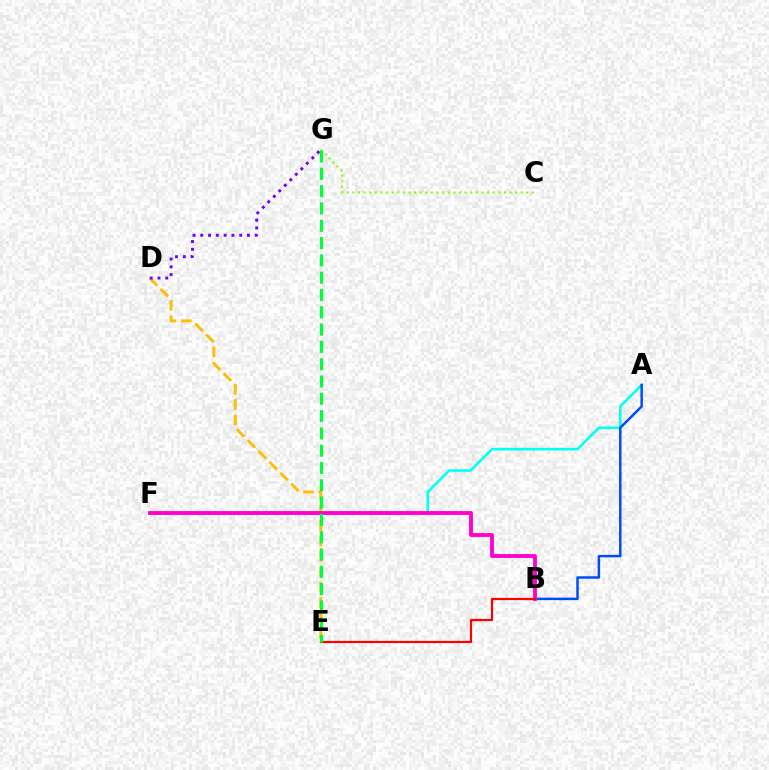{('D', 'E'): [{'color': '#ffbd00', 'line_style': 'dashed', 'thickness': 2.09}], ('A', 'F'): [{'color': '#00fff6', 'line_style': 'solid', 'thickness': 1.85}], ('A', 'B'): [{'color': '#004bff', 'line_style': 'solid', 'thickness': 1.79}], ('B', 'F'): [{'color': '#ff00cf', 'line_style': 'solid', 'thickness': 2.78}], ('C', 'G'): [{'color': '#84ff00', 'line_style': 'dotted', 'thickness': 1.52}], ('B', 'E'): [{'color': '#ff0000', 'line_style': 'solid', 'thickness': 1.6}], ('D', 'G'): [{'color': '#7200ff', 'line_style': 'dotted', 'thickness': 2.11}], ('E', 'G'): [{'color': '#00ff39', 'line_style': 'dashed', 'thickness': 2.35}]}